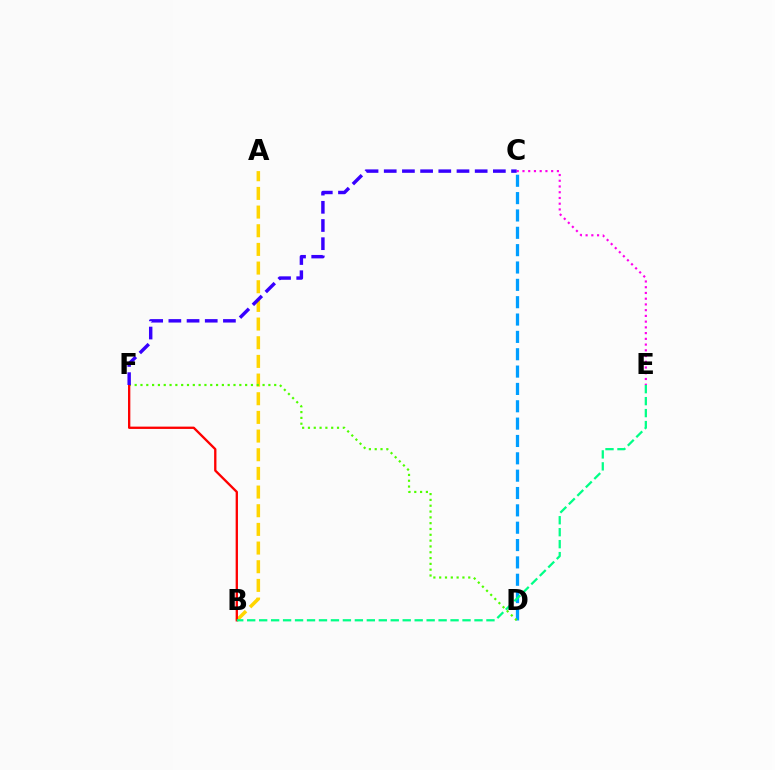{('A', 'B'): [{'color': '#ffd500', 'line_style': 'dashed', 'thickness': 2.54}], ('C', 'D'): [{'color': '#009eff', 'line_style': 'dashed', 'thickness': 2.36}], ('C', 'E'): [{'color': '#ff00ed', 'line_style': 'dotted', 'thickness': 1.56}], ('D', 'F'): [{'color': '#4fff00', 'line_style': 'dotted', 'thickness': 1.58}], ('B', 'F'): [{'color': '#ff0000', 'line_style': 'solid', 'thickness': 1.67}], ('C', 'F'): [{'color': '#3700ff', 'line_style': 'dashed', 'thickness': 2.47}], ('B', 'E'): [{'color': '#00ff86', 'line_style': 'dashed', 'thickness': 1.63}]}